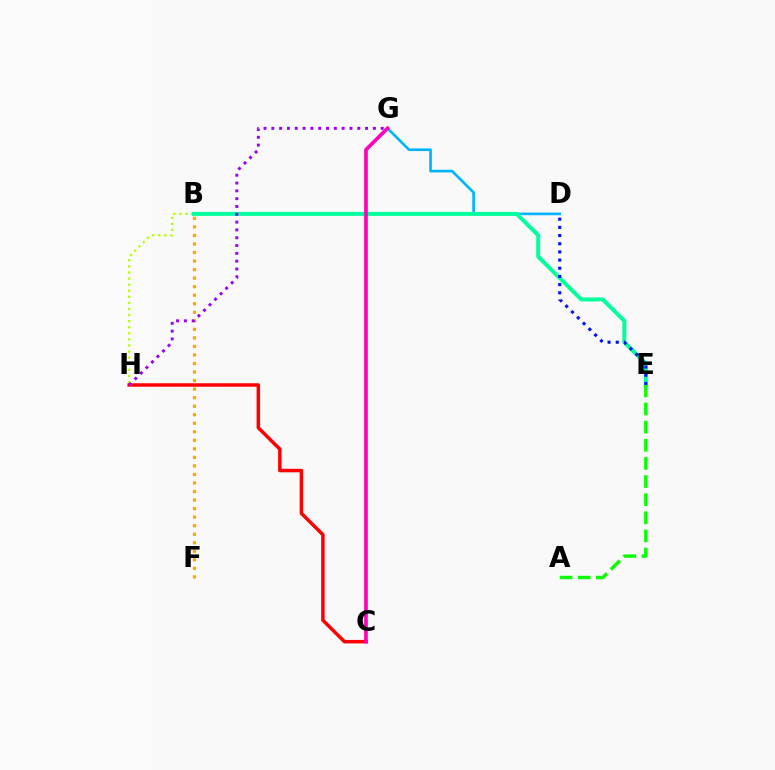{('B', 'H'): [{'color': '#b3ff00', 'line_style': 'dotted', 'thickness': 1.65}], ('D', 'G'): [{'color': '#00b5ff', 'line_style': 'solid', 'thickness': 1.92}], ('B', 'E'): [{'color': '#00ff9d', 'line_style': 'solid', 'thickness': 2.85}], ('D', 'E'): [{'color': '#0010ff', 'line_style': 'dotted', 'thickness': 2.22}], ('B', 'F'): [{'color': '#ffa500', 'line_style': 'dotted', 'thickness': 2.32}], ('C', 'H'): [{'color': '#ff0000', 'line_style': 'solid', 'thickness': 2.51}], ('A', 'E'): [{'color': '#08ff00', 'line_style': 'dashed', 'thickness': 2.46}], ('G', 'H'): [{'color': '#9b00ff', 'line_style': 'dotted', 'thickness': 2.12}], ('C', 'G'): [{'color': '#ff00bd', 'line_style': 'solid', 'thickness': 2.64}]}